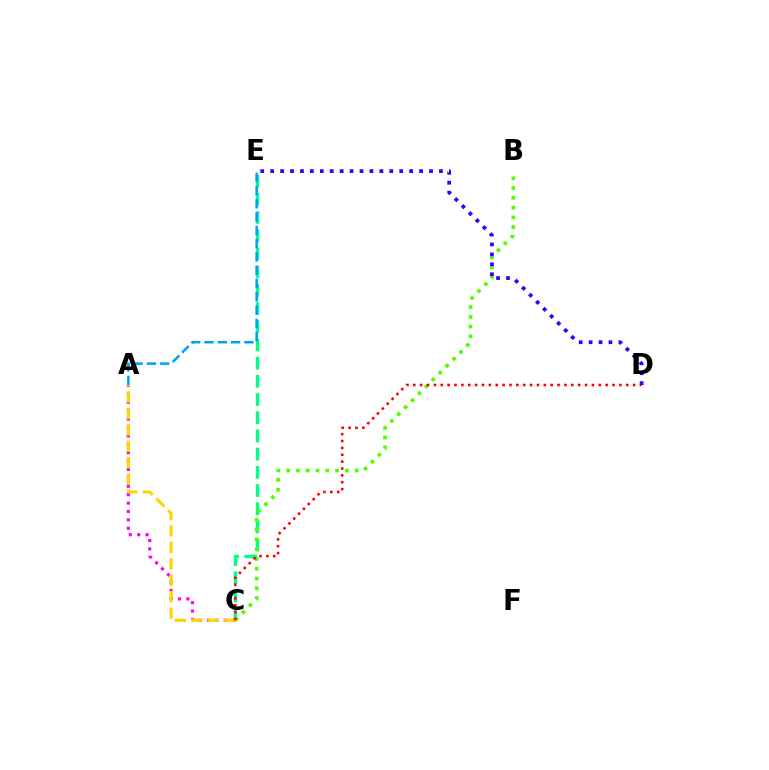{('A', 'C'): [{'color': '#ff00ed', 'line_style': 'dotted', 'thickness': 2.28}, {'color': '#ffd500', 'line_style': 'dashed', 'thickness': 2.23}], ('C', 'E'): [{'color': '#00ff86', 'line_style': 'dashed', 'thickness': 2.47}], ('B', 'C'): [{'color': '#4fff00', 'line_style': 'dotted', 'thickness': 2.65}], ('A', 'E'): [{'color': '#009eff', 'line_style': 'dashed', 'thickness': 1.81}], ('C', 'D'): [{'color': '#ff0000', 'line_style': 'dotted', 'thickness': 1.87}], ('D', 'E'): [{'color': '#3700ff', 'line_style': 'dotted', 'thickness': 2.7}]}